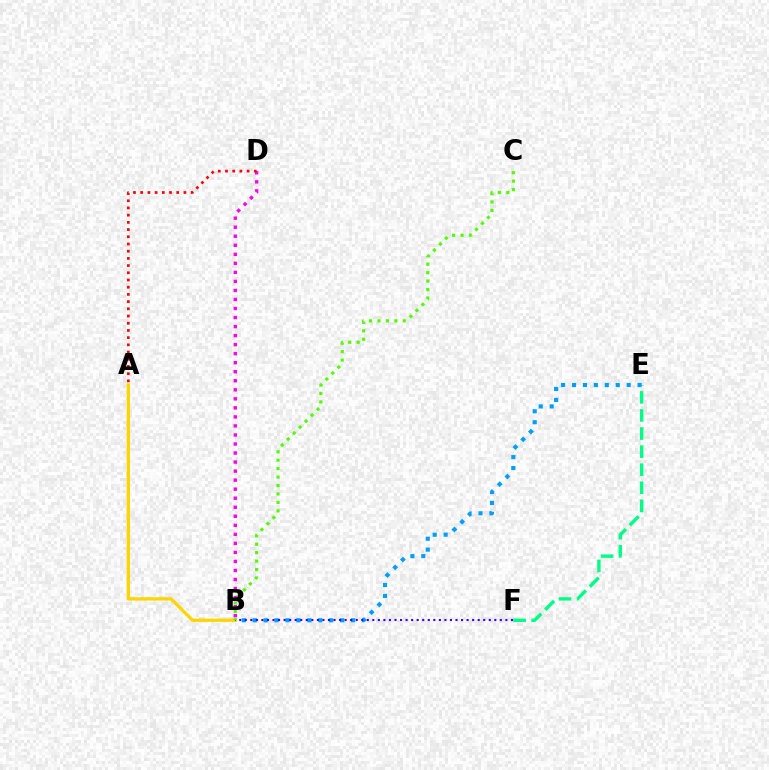{('E', 'F'): [{'color': '#00ff86', 'line_style': 'dashed', 'thickness': 2.46}], ('B', 'D'): [{'color': '#ff00ed', 'line_style': 'dotted', 'thickness': 2.45}], ('A', 'D'): [{'color': '#ff0000', 'line_style': 'dotted', 'thickness': 1.96}], ('A', 'B'): [{'color': '#ffd500', 'line_style': 'solid', 'thickness': 2.37}], ('B', 'E'): [{'color': '#009eff', 'line_style': 'dotted', 'thickness': 2.97}], ('B', 'F'): [{'color': '#3700ff', 'line_style': 'dotted', 'thickness': 1.51}], ('B', 'C'): [{'color': '#4fff00', 'line_style': 'dotted', 'thickness': 2.29}]}